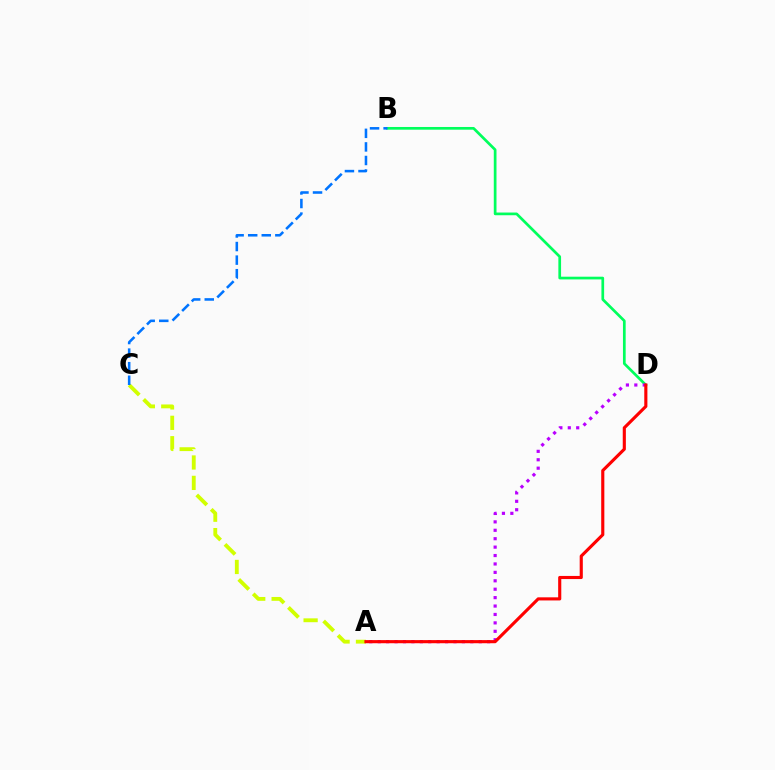{('A', 'C'): [{'color': '#d1ff00', 'line_style': 'dashed', 'thickness': 2.77}], ('B', 'D'): [{'color': '#00ff5c', 'line_style': 'solid', 'thickness': 1.95}], ('A', 'D'): [{'color': '#b900ff', 'line_style': 'dotted', 'thickness': 2.29}, {'color': '#ff0000', 'line_style': 'solid', 'thickness': 2.25}], ('B', 'C'): [{'color': '#0074ff', 'line_style': 'dashed', 'thickness': 1.84}]}